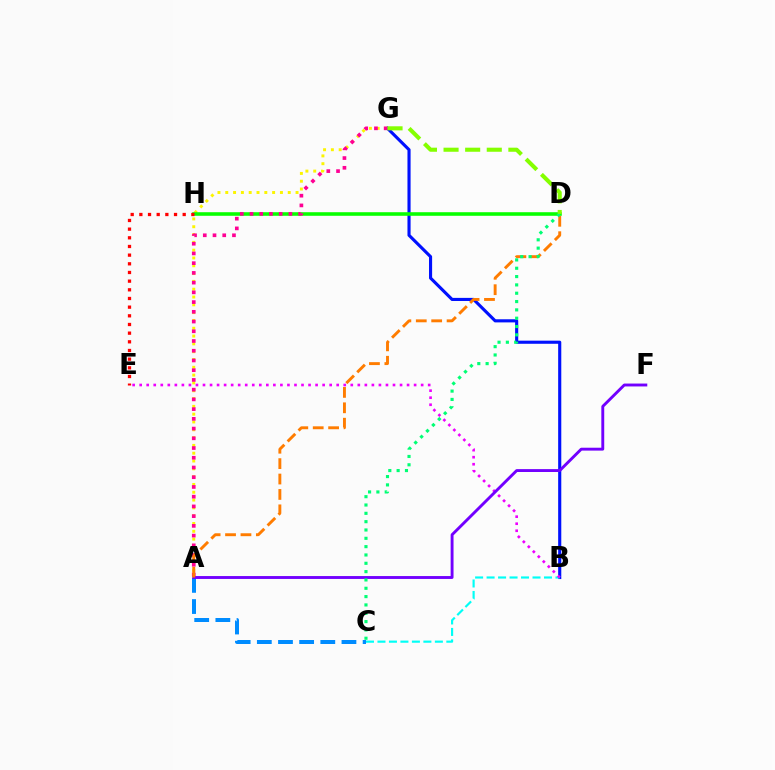{('B', 'G'): [{'color': '#0010ff', 'line_style': 'solid', 'thickness': 2.25}], ('A', 'G'): [{'color': '#fcf500', 'line_style': 'dotted', 'thickness': 2.12}, {'color': '#ff0094', 'line_style': 'dotted', 'thickness': 2.64}], ('B', 'C'): [{'color': '#00fff6', 'line_style': 'dashed', 'thickness': 1.56}], ('D', 'H'): [{'color': '#08ff00', 'line_style': 'solid', 'thickness': 2.58}], ('B', 'E'): [{'color': '#ee00ff', 'line_style': 'dotted', 'thickness': 1.91}], ('A', 'C'): [{'color': '#008cff', 'line_style': 'dashed', 'thickness': 2.87}], ('A', 'F'): [{'color': '#7200ff', 'line_style': 'solid', 'thickness': 2.08}], ('A', 'D'): [{'color': '#ff7c00', 'line_style': 'dashed', 'thickness': 2.09}], ('C', 'D'): [{'color': '#00ff74', 'line_style': 'dotted', 'thickness': 2.26}], ('E', 'H'): [{'color': '#ff0000', 'line_style': 'dotted', 'thickness': 2.35}], ('D', 'G'): [{'color': '#84ff00', 'line_style': 'dashed', 'thickness': 2.94}]}